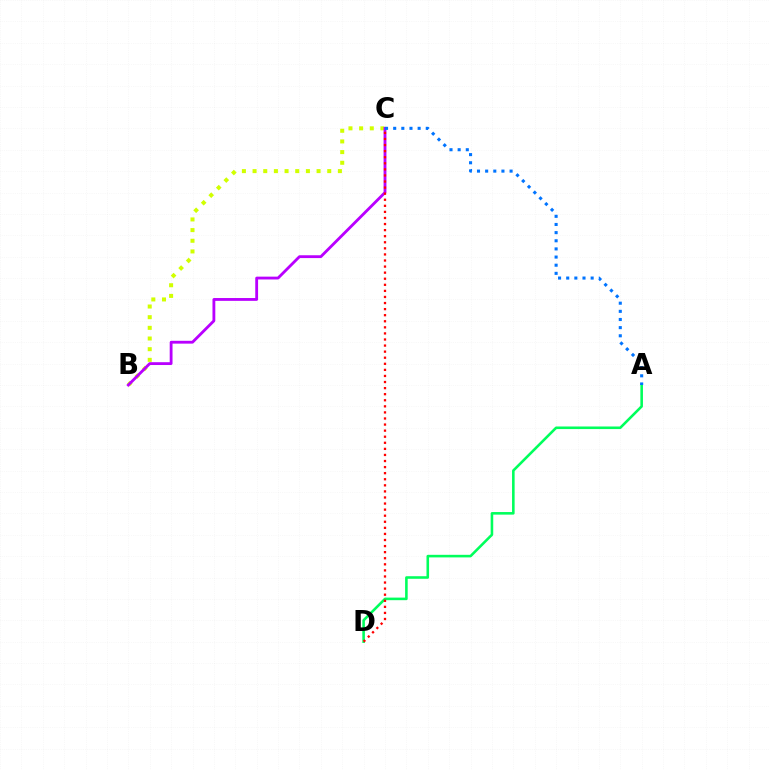{('A', 'D'): [{'color': '#00ff5c', 'line_style': 'solid', 'thickness': 1.86}], ('B', 'C'): [{'color': '#d1ff00', 'line_style': 'dotted', 'thickness': 2.9}, {'color': '#b900ff', 'line_style': 'solid', 'thickness': 2.04}], ('A', 'C'): [{'color': '#0074ff', 'line_style': 'dotted', 'thickness': 2.21}], ('C', 'D'): [{'color': '#ff0000', 'line_style': 'dotted', 'thickness': 1.65}]}